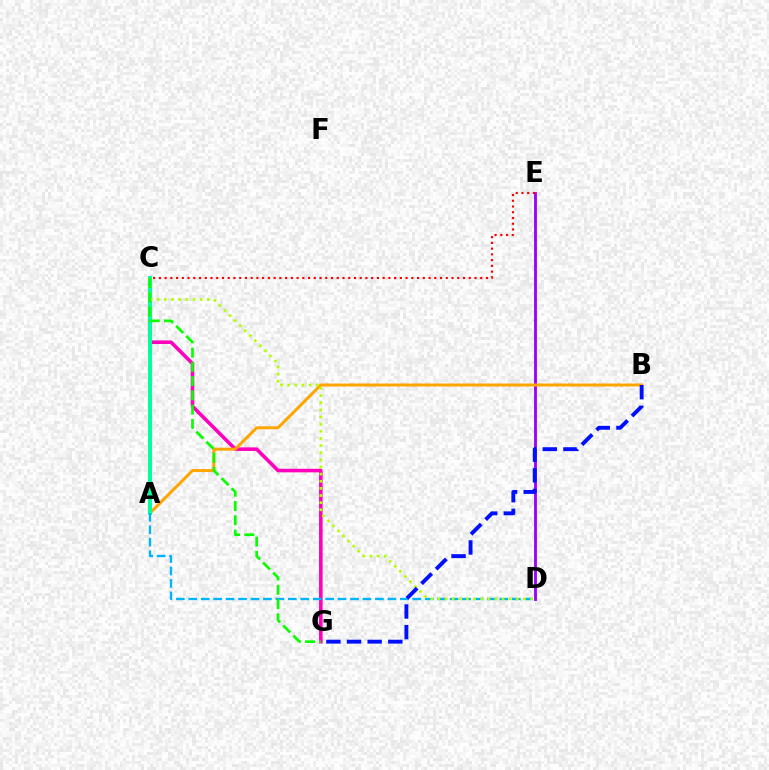{('C', 'G'): [{'color': '#ff00bd', 'line_style': 'solid', 'thickness': 2.58}, {'color': '#08ff00', 'line_style': 'dashed', 'thickness': 1.94}], ('D', 'E'): [{'color': '#9b00ff', 'line_style': 'solid', 'thickness': 2.05}], ('A', 'B'): [{'color': '#ffa500', 'line_style': 'solid', 'thickness': 2.15}], ('A', 'C'): [{'color': '#00ff9d', 'line_style': 'solid', 'thickness': 2.84}], ('A', 'D'): [{'color': '#00b5ff', 'line_style': 'dashed', 'thickness': 1.69}], ('C', 'D'): [{'color': '#b3ff00', 'line_style': 'dotted', 'thickness': 1.94}], ('C', 'E'): [{'color': '#ff0000', 'line_style': 'dotted', 'thickness': 1.56}], ('B', 'G'): [{'color': '#0010ff', 'line_style': 'dashed', 'thickness': 2.8}]}